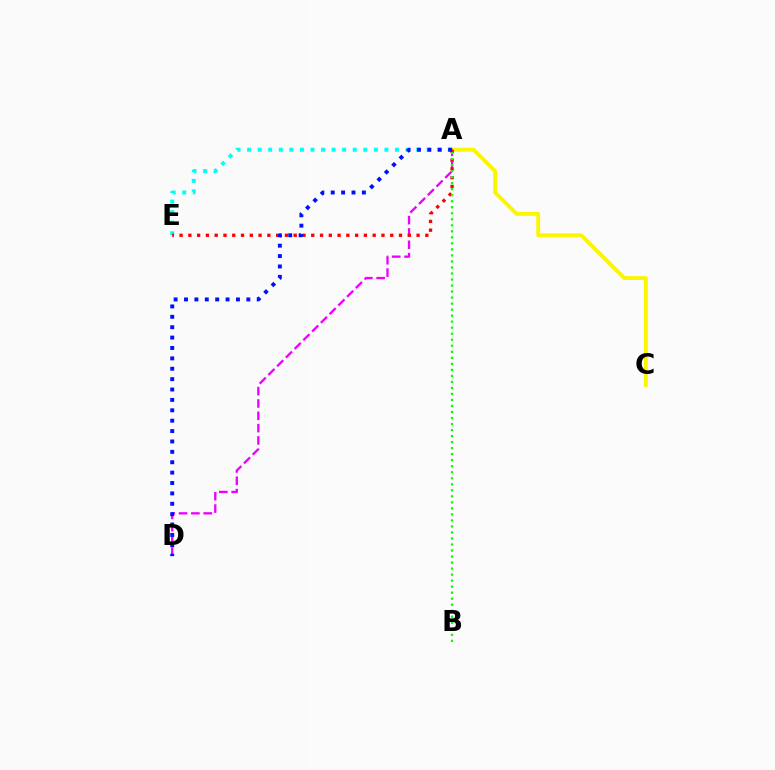{('A', 'C'): [{'color': '#fcf500', 'line_style': 'solid', 'thickness': 2.78}], ('A', 'E'): [{'color': '#00fff6', 'line_style': 'dotted', 'thickness': 2.87}, {'color': '#ff0000', 'line_style': 'dotted', 'thickness': 2.38}], ('A', 'D'): [{'color': '#ee00ff', 'line_style': 'dashed', 'thickness': 1.67}, {'color': '#0010ff', 'line_style': 'dotted', 'thickness': 2.82}], ('A', 'B'): [{'color': '#08ff00', 'line_style': 'dotted', 'thickness': 1.64}]}